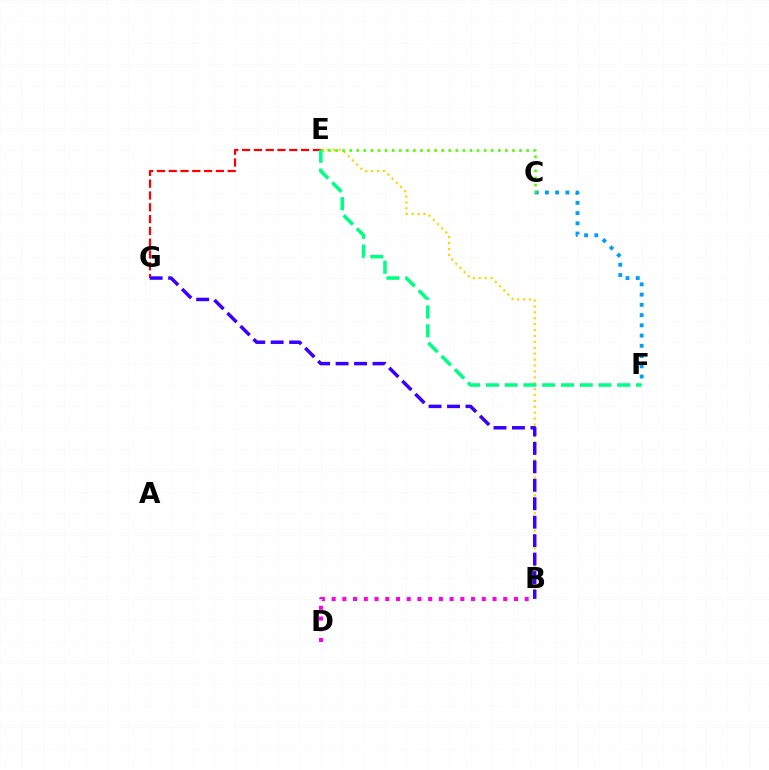{('C', 'F'): [{'color': '#009eff', 'line_style': 'dotted', 'thickness': 2.78}], ('B', 'E'): [{'color': '#ffd500', 'line_style': 'dotted', 'thickness': 1.6}], ('E', 'G'): [{'color': '#ff0000', 'line_style': 'dashed', 'thickness': 1.6}], ('B', 'G'): [{'color': '#3700ff', 'line_style': 'dashed', 'thickness': 2.51}], ('B', 'D'): [{'color': '#ff00ed', 'line_style': 'dotted', 'thickness': 2.91}], ('E', 'F'): [{'color': '#00ff86', 'line_style': 'dashed', 'thickness': 2.55}], ('C', 'E'): [{'color': '#4fff00', 'line_style': 'dotted', 'thickness': 1.92}]}